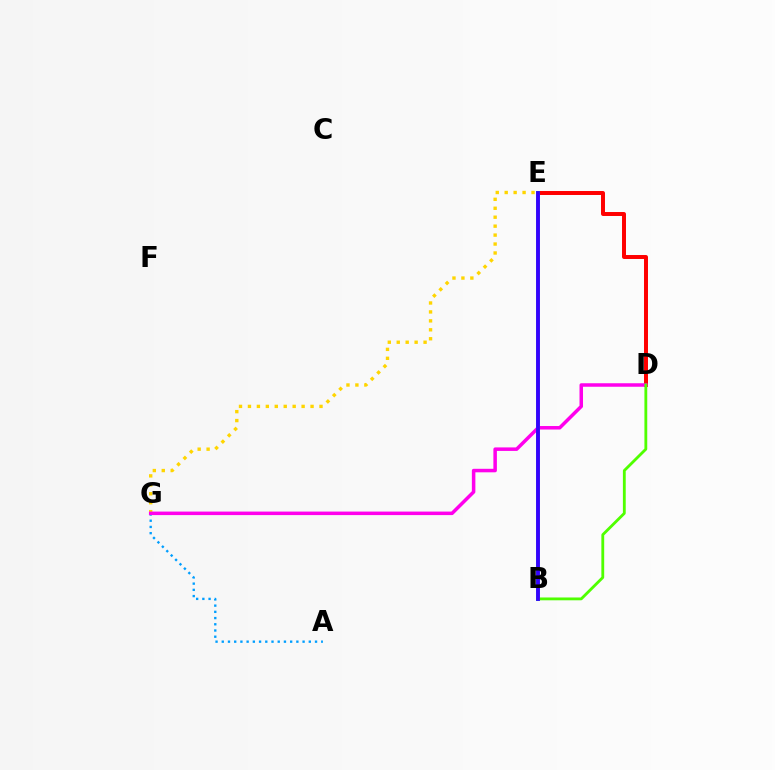{('A', 'G'): [{'color': '#009eff', 'line_style': 'dotted', 'thickness': 1.69}], ('E', 'G'): [{'color': '#ffd500', 'line_style': 'dotted', 'thickness': 2.43}], ('D', 'E'): [{'color': '#ff0000', 'line_style': 'solid', 'thickness': 2.86}], ('D', 'G'): [{'color': '#ff00ed', 'line_style': 'solid', 'thickness': 2.53}], ('B', 'E'): [{'color': '#00ff86', 'line_style': 'solid', 'thickness': 2.79}, {'color': '#3700ff', 'line_style': 'solid', 'thickness': 2.76}], ('B', 'D'): [{'color': '#4fff00', 'line_style': 'solid', 'thickness': 2.03}]}